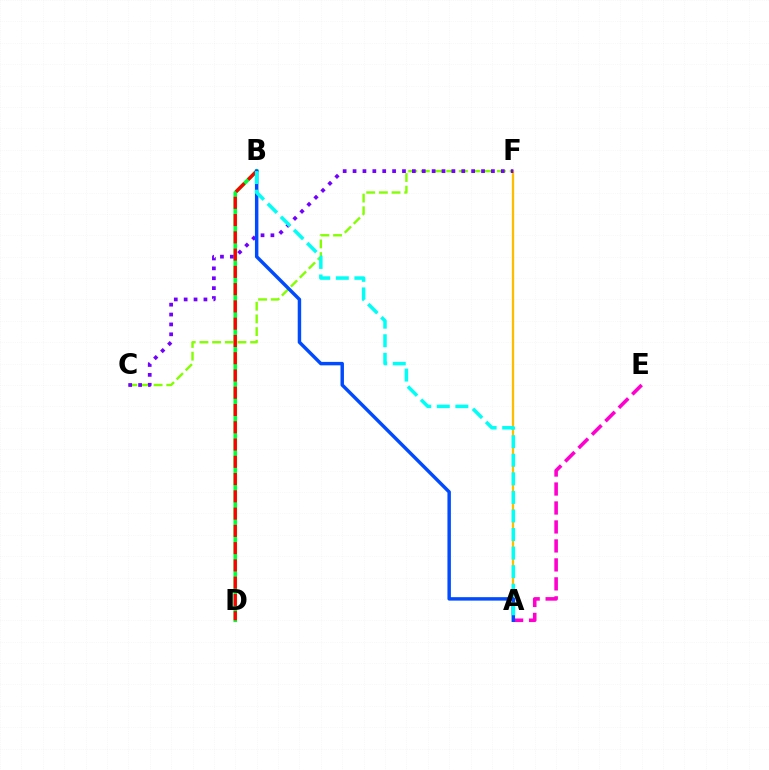{('A', 'F'): [{'color': '#ffbd00', 'line_style': 'solid', 'thickness': 1.64}], ('B', 'D'): [{'color': '#00ff39', 'line_style': 'solid', 'thickness': 2.62}, {'color': '#ff0000', 'line_style': 'dashed', 'thickness': 2.35}], ('A', 'E'): [{'color': '#ff00cf', 'line_style': 'dashed', 'thickness': 2.58}], ('C', 'F'): [{'color': '#84ff00', 'line_style': 'dashed', 'thickness': 1.72}, {'color': '#7200ff', 'line_style': 'dotted', 'thickness': 2.69}], ('A', 'B'): [{'color': '#004bff', 'line_style': 'solid', 'thickness': 2.48}, {'color': '#00fff6', 'line_style': 'dashed', 'thickness': 2.52}]}